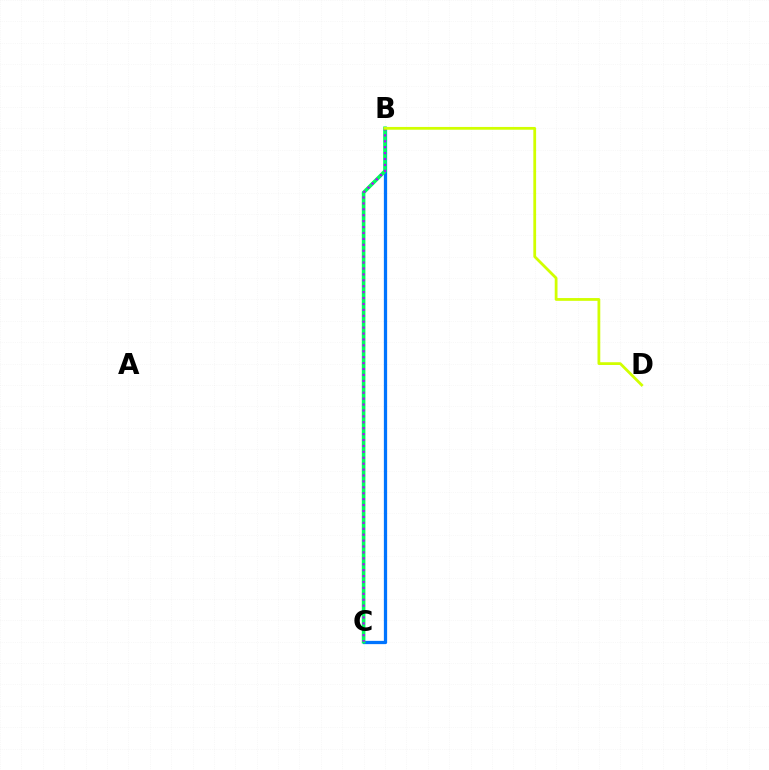{('B', 'C'): [{'color': '#ff0000', 'line_style': 'dotted', 'thickness': 2.1}, {'color': '#0074ff', 'line_style': 'solid', 'thickness': 2.35}, {'color': '#00ff5c', 'line_style': 'solid', 'thickness': 2.61}, {'color': '#b900ff', 'line_style': 'dotted', 'thickness': 1.61}], ('B', 'D'): [{'color': '#d1ff00', 'line_style': 'solid', 'thickness': 2.0}]}